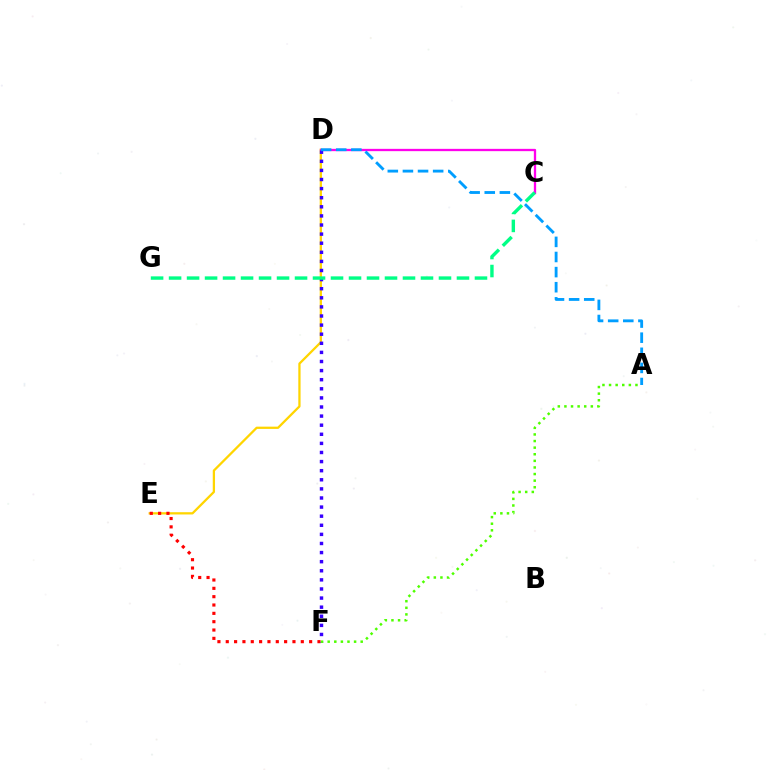{('D', 'E'): [{'color': '#ffd500', 'line_style': 'solid', 'thickness': 1.63}], ('E', 'F'): [{'color': '#ff0000', 'line_style': 'dotted', 'thickness': 2.27}], ('C', 'D'): [{'color': '#ff00ed', 'line_style': 'solid', 'thickness': 1.66}], ('D', 'F'): [{'color': '#3700ff', 'line_style': 'dotted', 'thickness': 2.47}], ('A', 'F'): [{'color': '#4fff00', 'line_style': 'dotted', 'thickness': 1.79}], ('A', 'D'): [{'color': '#009eff', 'line_style': 'dashed', 'thickness': 2.05}], ('C', 'G'): [{'color': '#00ff86', 'line_style': 'dashed', 'thickness': 2.44}]}